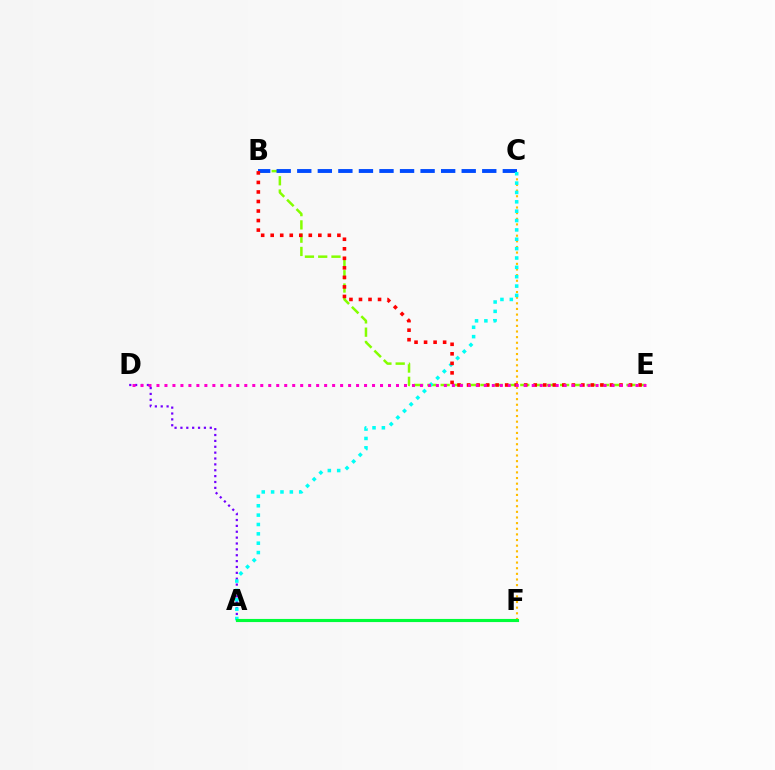{('C', 'F'): [{'color': '#ffbd00', 'line_style': 'dotted', 'thickness': 1.53}], ('A', 'D'): [{'color': '#7200ff', 'line_style': 'dotted', 'thickness': 1.6}], ('B', 'E'): [{'color': '#84ff00', 'line_style': 'dashed', 'thickness': 1.8}, {'color': '#ff0000', 'line_style': 'dotted', 'thickness': 2.59}], ('B', 'C'): [{'color': '#004bff', 'line_style': 'dashed', 'thickness': 2.79}], ('A', 'C'): [{'color': '#00fff6', 'line_style': 'dotted', 'thickness': 2.54}], ('D', 'E'): [{'color': '#ff00cf', 'line_style': 'dotted', 'thickness': 2.17}], ('A', 'F'): [{'color': '#00ff39', 'line_style': 'solid', 'thickness': 2.25}]}